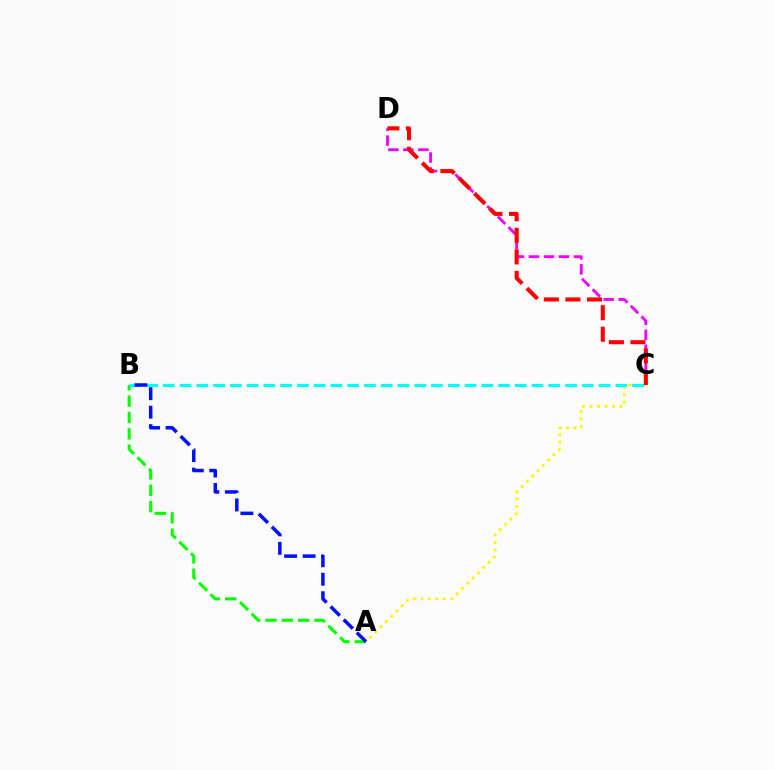{('A', 'C'): [{'color': '#fcf500', 'line_style': 'dotted', 'thickness': 2.03}], ('A', 'B'): [{'color': '#08ff00', 'line_style': 'dashed', 'thickness': 2.22}, {'color': '#0010ff', 'line_style': 'dashed', 'thickness': 2.51}], ('C', 'D'): [{'color': '#ee00ff', 'line_style': 'dashed', 'thickness': 2.04}, {'color': '#ff0000', 'line_style': 'dashed', 'thickness': 2.93}], ('B', 'C'): [{'color': '#00fff6', 'line_style': 'dashed', 'thickness': 2.28}]}